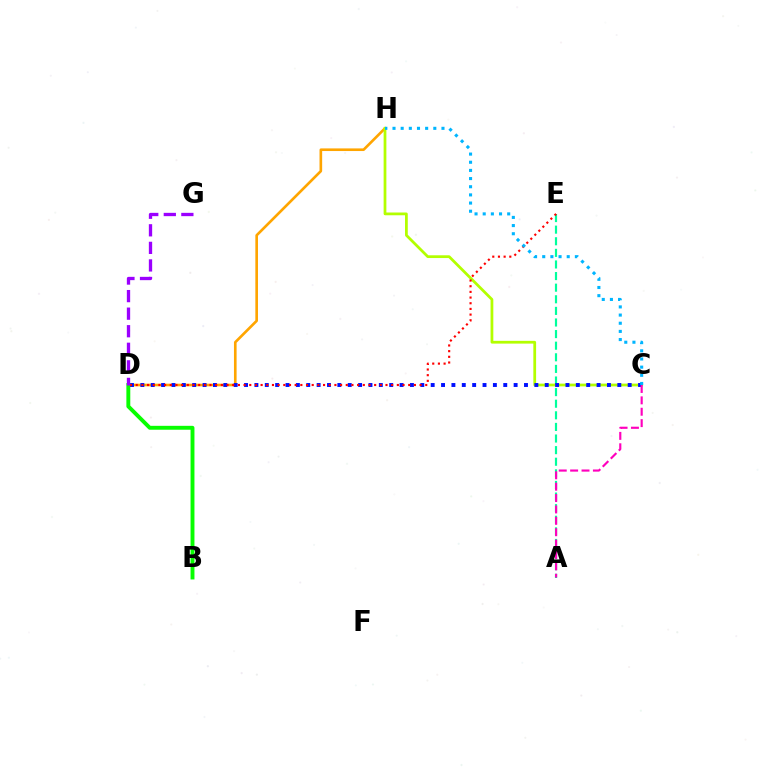{('A', 'E'): [{'color': '#00ff9d', 'line_style': 'dashed', 'thickness': 1.58}], ('D', 'H'): [{'color': '#ffa500', 'line_style': 'solid', 'thickness': 1.9}], ('C', 'H'): [{'color': '#b3ff00', 'line_style': 'solid', 'thickness': 1.99}, {'color': '#00b5ff', 'line_style': 'dotted', 'thickness': 2.22}], ('C', 'D'): [{'color': '#0010ff', 'line_style': 'dotted', 'thickness': 2.82}], ('B', 'D'): [{'color': '#08ff00', 'line_style': 'solid', 'thickness': 2.81}], ('D', 'E'): [{'color': '#ff0000', 'line_style': 'dotted', 'thickness': 1.54}], ('A', 'C'): [{'color': '#ff00bd', 'line_style': 'dashed', 'thickness': 1.55}], ('D', 'G'): [{'color': '#9b00ff', 'line_style': 'dashed', 'thickness': 2.39}]}